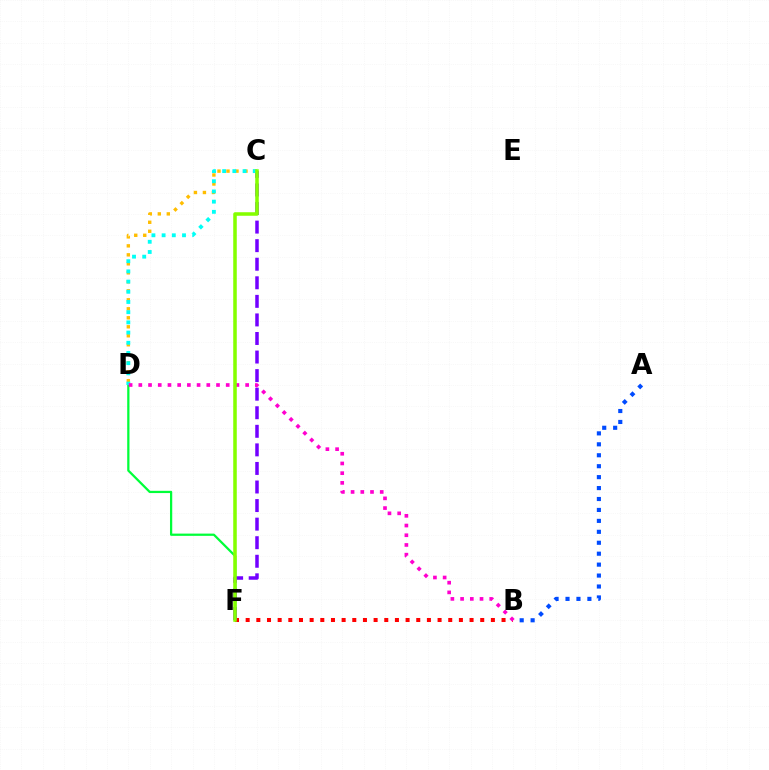{('D', 'F'): [{'color': '#00ff39', 'line_style': 'solid', 'thickness': 1.62}], ('B', 'F'): [{'color': '#ff0000', 'line_style': 'dotted', 'thickness': 2.9}], ('C', 'D'): [{'color': '#ffbd00', 'line_style': 'dotted', 'thickness': 2.44}, {'color': '#00fff6', 'line_style': 'dotted', 'thickness': 2.77}], ('C', 'F'): [{'color': '#7200ff', 'line_style': 'dashed', 'thickness': 2.52}, {'color': '#84ff00', 'line_style': 'solid', 'thickness': 2.55}], ('A', 'B'): [{'color': '#004bff', 'line_style': 'dotted', 'thickness': 2.97}], ('B', 'D'): [{'color': '#ff00cf', 'line_style': 'dotted', 'thickness': 2.64}]}